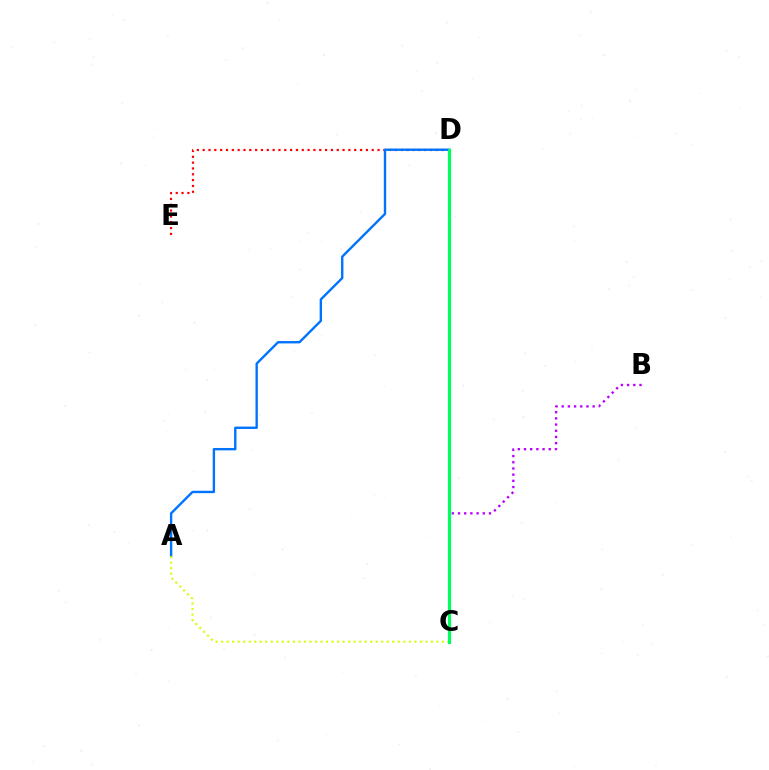{('D', 'E'): [{'color': '#ff0000', 'line_style': 'dotted', 'thickness': 1.58}], ('B', 'C'): [{'color': '#b900ff', 'line_style': 'dotted', 'thickness': 1.68}], ('A', 'D'): [{'color': '#0074ff', 'line_style': 'solid', 'thickness': 1.72}], ('A', 'C'): [{'color': '#d1ff00', 'line_style': 'dotted', 'thickness': 1.5}], ('C', 'D'): [{'color': '#00ff5c', 'line_style': 'solid', 'thickness': 2.3}]}